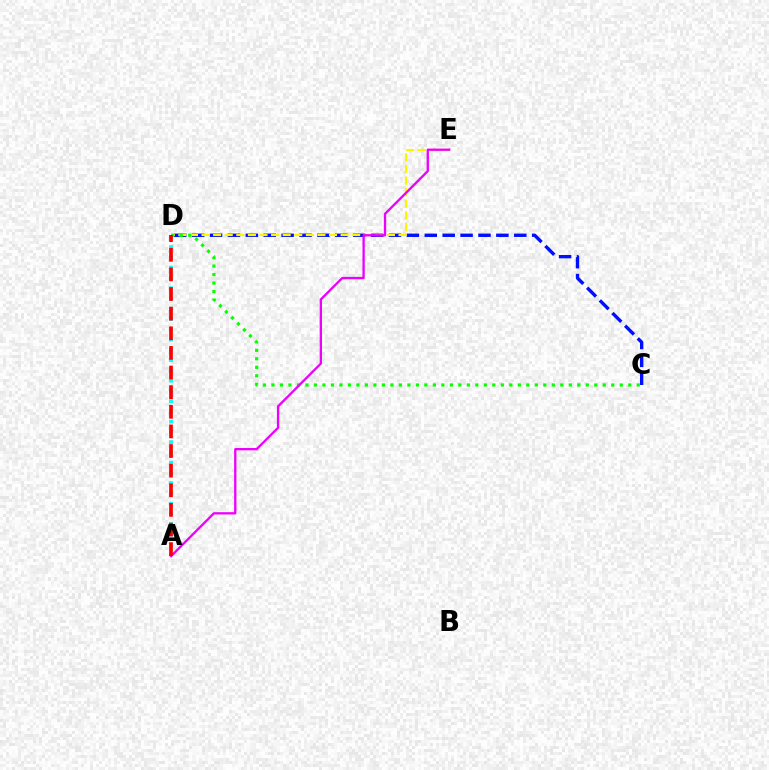{('C', 'D'): [{'color': '#0010ff', 'line_style': 'dashed', 'thickness': 2.43}, {'color': '#08ff00', 'line_style': 'dotted', 'thickness': 2.31}], ('D', 'E'): [{'color': '#fcf500', 'line_style': 'dashed', 'thickness': 1.57}], ('A', 'D'): [{'color': '#00fff6', 'line_style': 'dotted', 'thickness': 2.79}, {'color': '#ff0000', 'line_style': 'dashed', 'thickness': 2.67}], ('A', 'E'): [{'color': '#ee00ff', 'line_style': 'solid', 'thickness': 1.67}]}